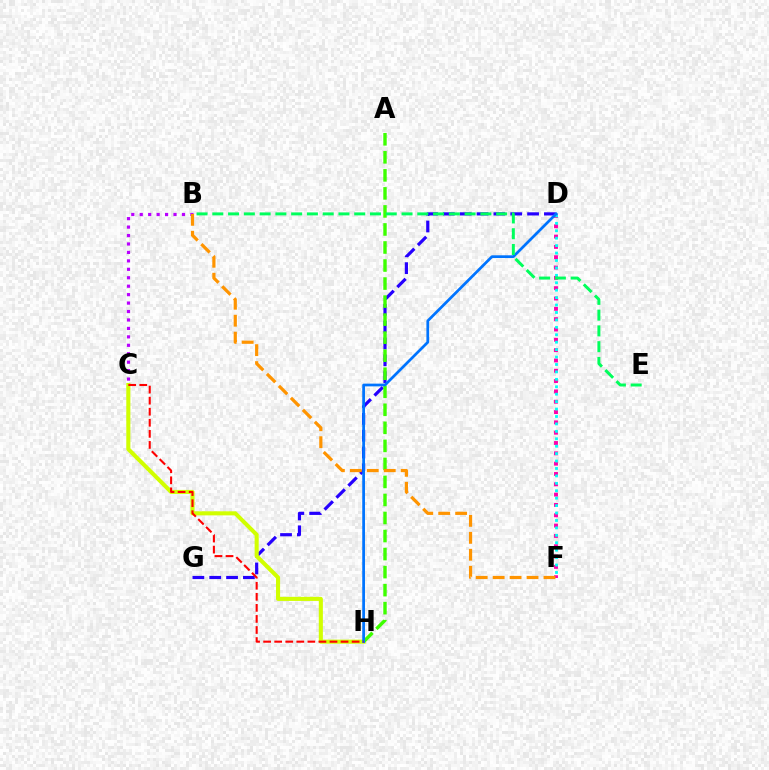{('D', 'G'): [{'color': '#2500ff', 'line_style': 'dashed', 'thickness': 2.29}], ('B', 'C'): [{'color': '#b900ff', 'line_style': 'dotted', 'thickness': 2.29}], ('C', 'H'): [{'color': '#d1ff00', 'line_style': 'solid', 'thickness': 2.94}, {'color': '#ff0000', 'line_style': 'dashed', 'thickness': 1.5}], ('A', 'H'): [{'color': '#3dff00', 'line_style': 'dashed', 'thickness': 2.45}], ('D', 'F'): [{'color': '#ff00ac', 'line_style': 'dotted', 'thickness': 2.8}, {'color': '#00fff6', 'line_style': 'dotted', 'thickness': 2.02}], ('B', 'F'): [{'color': '#ff9400', 'line_style': 'dashed', 'thickness': 2.3}], ('D', 'H'): [{'color': '#0074ff', 'line_style': 'solid', 'thickness': 1.97}], ('B', 'E'): [{'color': '#00ff5c', 'line_style': 'dashed', 'thickness': 2.14}]}